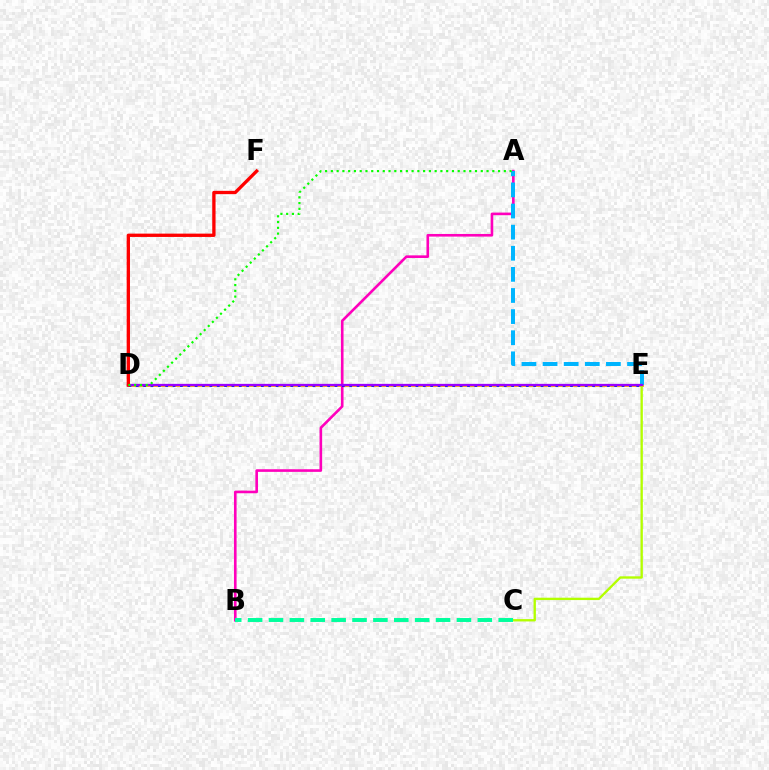{('D', 'E'): [{'color': '#ffa500', 'line_style': 'solid', 'thickness': 2.02}, {'color': '#0010ff', 'line_style': 'dotted', 'thickness': 2.0}, {'color': '#9b00ff', 'line_style': 'solid', 'thickness': 1.65}], ('C', 'E'): [{'color': '#b3ff00', 'line_style': 'solid', 'thickness': 1.69}], ('A', 'B'): [{'color': '#ff00bd', 'line_style': 'solid', 'thickness': 1.89}], ('A', 'E'): [{'color': '#00b5ff', 'line_style': 'dashed', 'thickness': 2.87}], ('B', 'C'): [{'color': '#00ff9d', 'line_style': 'dashed', 'thickness': 2.84}], ('D', 'F'): [{'color': '#ff0000', 'line_style': 'solid', 'thickness': 2.39}], ('A', 'D'): [{'color': '#08ff00', 'line_style': 'dotted', 'thickness': 1.57}]}